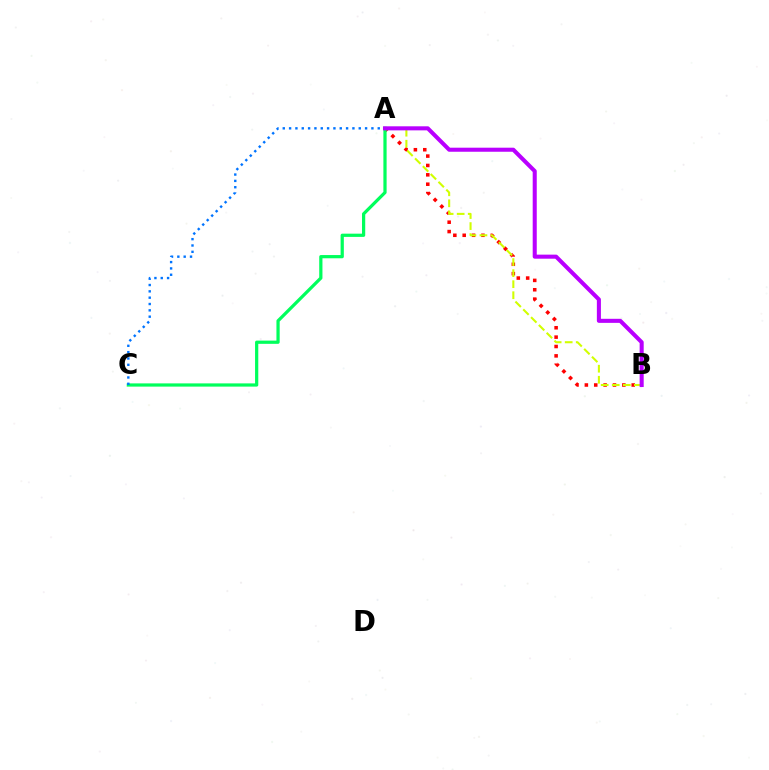{('A', 'B'): [{'color': '#ff0000', 'line_style': 'dotted', 'thickness': 2.55}, {'color': '#d1ff00', 'line_style': 'dashed', 'thickness': 1.5}, {'color': '#b900ff', 'line_style': 'solid', 'thickness': 2.92}], ('A', 'C'): [{'color': '#00ff5c', 'line_style': 'solid', 'thickness': 2.33}, {'color': '#0074ff', 'line_style': 'dotted', 'thickness': 1.72}]}